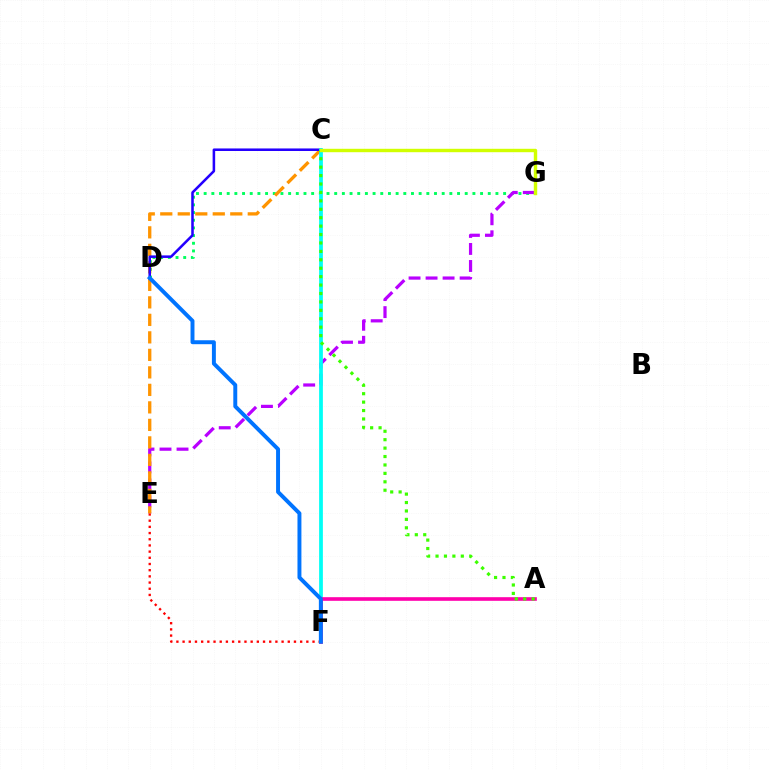{('D', 'G'): [{'color': '#00ff5c', 'line_style': 'dotted', 'thickness': 2.09}], ('E', 'G'): [{'color': '#b900ff', 'line_style': 'dashed', 'thickness': 2.31}], ('E', 'F'): [{'color': '#ff0000', 'line_style': 'dotted', 'thickness': 1.68}], ('C', 'E'): [{'color': '#ff9400', 'line_style': 'dashed', 'thickness': 2.38}], ('C', 'D'): [{'color': '#2500ff', 'line_style': 'solid', 'thickness': 1.83}], ('C', 'F'): [{'color': '#00fff6', 'line_style': 'solid', 'thickness': 2.7}], ('A', 'F'): [{'color': '#ff00ac', 'line_style': 'solid', 'thickness': 2.61}], ('A', 'C'): [{'color': '#3dff00', 'line_style': 'dotted', 'thickness': 2.29}], ('D', 'F'): [{'color': '#0074ff', 'line_style': 'solid', 'thickness': 2.84}], ('C', 'G'): [{'color': '#d1ff00', 'line_style': 'solid', 'thickness': 2.46}]}